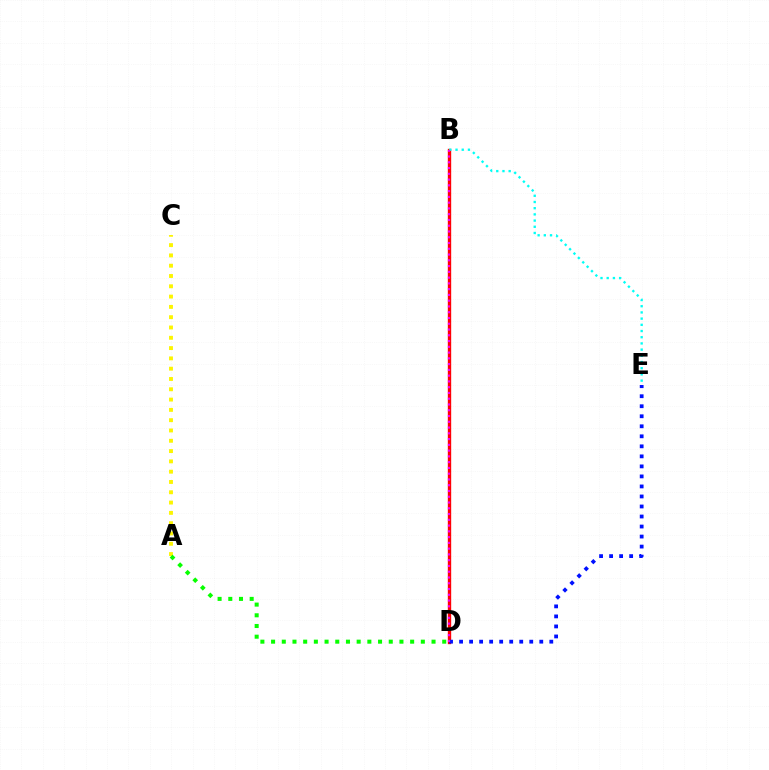{('A', 'C'): [{'color': '#fcf500', 'line_style': 'dotted', 'thickness': 2.8}], ('B', 'D'): [{'color': '#ff0000', 'line_style': 'solid', 'thickness': 2.42}, {'color': '#ee00ff', 'line_style': 'dotted', 'thickness': 1.57}], ('B', 'E'): [{'color': '#00fff6', 'line_style': 'dotted', 'thickness': 1.68}], ('A', 'D'): [{'color': '#08ff00', 'line_style': 'dotted', 'thickness': 2.91}], ('D', 'E'): [{'color': '#0010ff', 'line_style': 'dotted', 'thickness': 2.72}]}